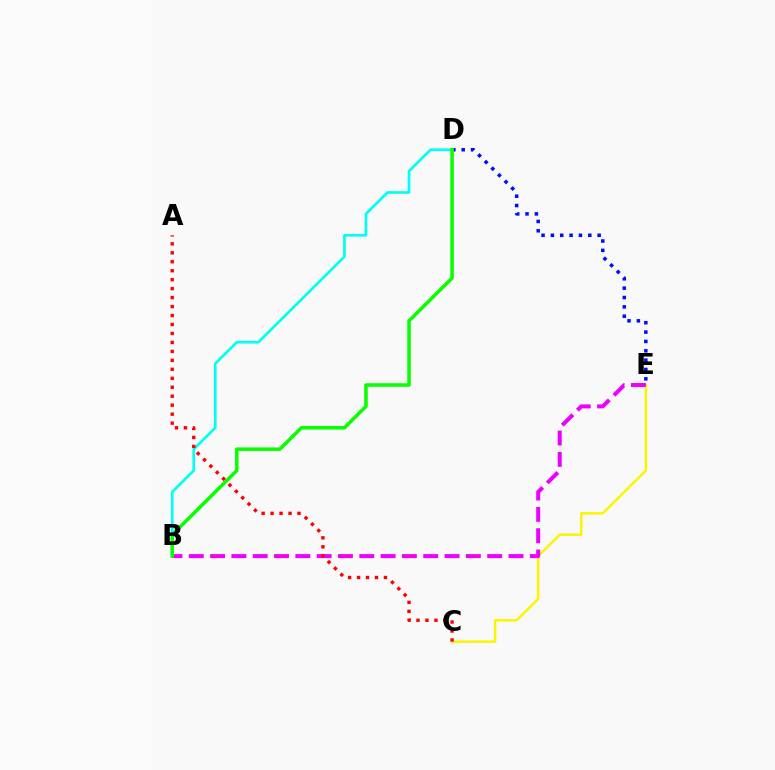{('C', 'E'): [{'color': '#fcf500', 'line_style': 'solid', 'thickness': 1.78}], ('D', 'E'): [{'color': '#0010ff', 'line_style': 'dotted', 'thickness': 2.54}], ('B', 'D'): [{'color': '#00fff6', 'line_style': 'solid', 'thickness': 1.94}, {'color': '#08ff00', 'line_style': 'solid', 'thickness': 2.54}], ('B', 'E'): [{'color': '#ee00ff', 'line_style': 'dashed', 'thickness': 2.9}], ('A', 'C'): [{'color': '#ff0000', 'line_style': 'dotted', 'thickness': 2.44}]}